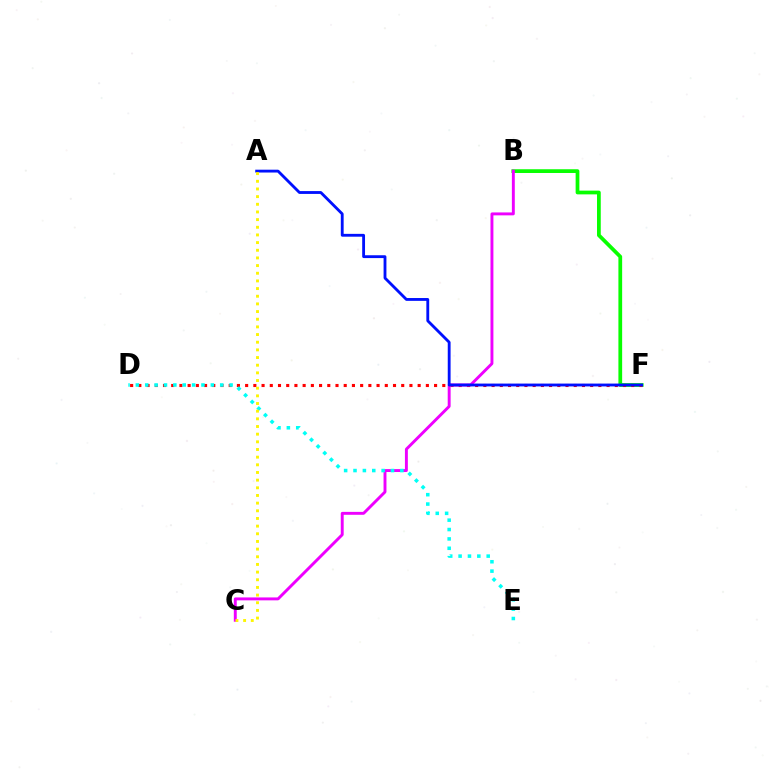{('B', 'F'): [{'color': '#08ff00', 'line_style': 'solid', 'thickness': 2.7}], ('D', 'F'): [{'color': '#ff0000', 'line_style': 'dotted', 'thickness': 2.23}], ('B', 'C'): [{'color': '#ee00ff', 'line_style': 'solid', 'thickness': 2.1}], ('D', 'E'): [{'color': '#00fff6', 'line_style': 'dotted', 'thickness': 2.55}], ('A', 'F'): [{'color': '#0010ff', 'line_style': 'solid', 'thickness': 2.04}], ('A', 'C'): [{'color': '#fcf500', 'line_style': 'dotted', 'thickness': 2.08}]}